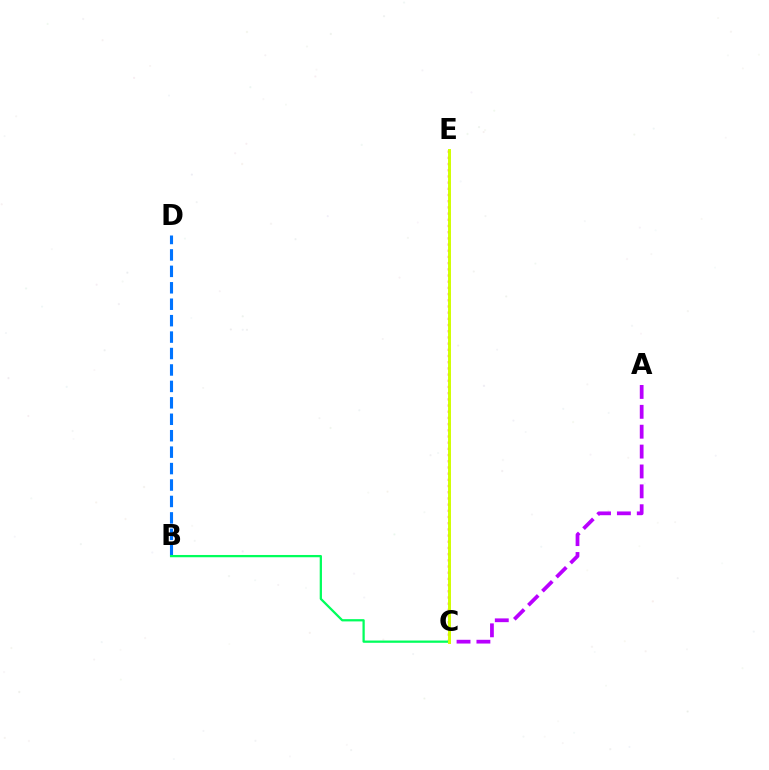{('A', 'C'): [{'color': '#b900ff', 'line_style': 'dashed', 'thickness': 2.7}], ('B', 'D'): [{'color': '#0074ff', 'line_style': 'dashed', 'thickness': 2.23}], ('C', 'E'): [{'color': '#ff0000', 'line_style': 'dotted', 'thickness': 1.68}, {'color': '#d1ff00', 'line_style': 'solid', 'thickness': 2.11}], ('B', 'C'): [{'color': '#00ff5c', 'line_style': 'solid', 'thickness': 1.63}]}